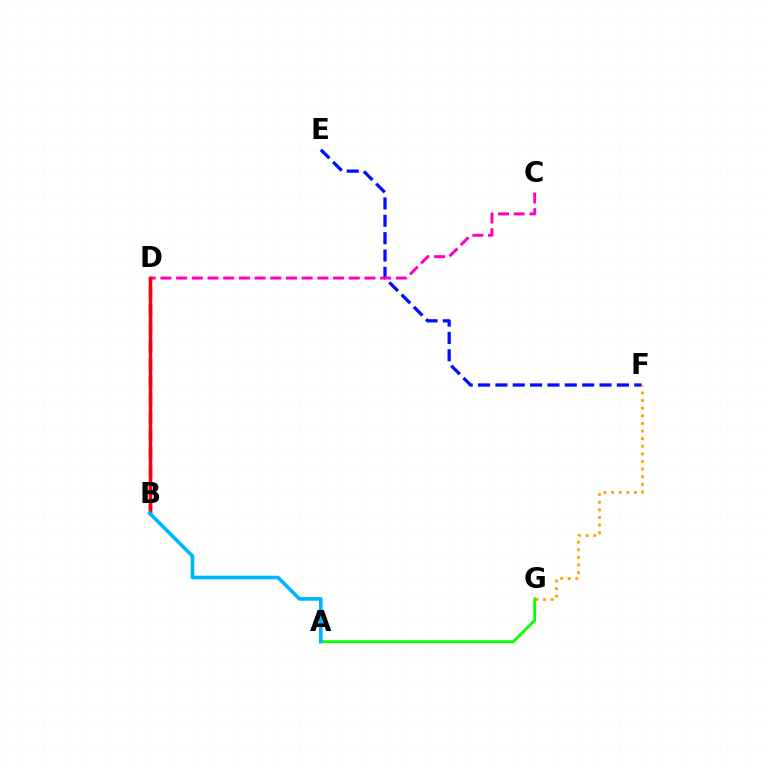{('A', 'G'): [{'color': '#08ff00', 'line_style': 'solid', 'thickness': 2.05}], ('E', 'F'): [{'color': '#0010ff', 'line_style': 'dashed', 'thickness': 2.36}], ('F', 'G'): [{'color': '#ffa500', 'line_style': 'dotted', 'thickness': 2.07}], ('B', 'D'): [{'color': '#b3ff00', 'line_style': 'dotted', 'thickness': 1.66}, {'color': '#00ff9d', 'line_style': 'dashed', 'thickness': 2.22}, {'color': '#9b00ff', 'line_style': 'dashed', 'thickness': 2.43}, {'color': '#ff0000', 'line_style': 'solid', 'thickness': 2.49}], ('C', 'D'): [{'color': '#ff00bd', 'line_style': 'dashed', 'thickness': 2.13}], ('A', 'B'): [{'color': '#00b5ff', 'line_style': 'solid', 'thickness': 2.63}]}